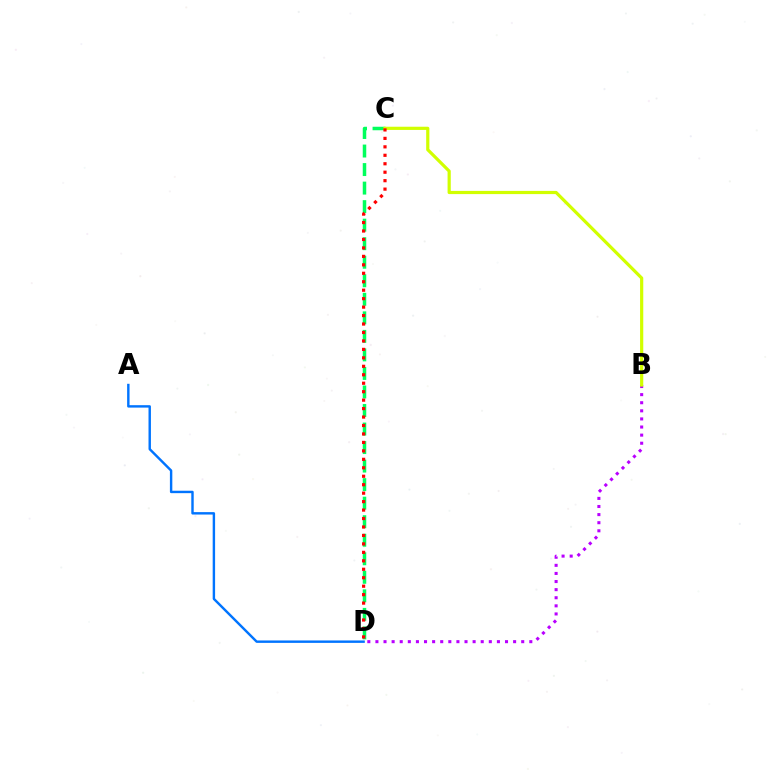{('C', 'D'): [{'color': '#00ff5c', 'line_style': 'dashed', 'thickness': 2.52}, {'color': '#ff0000', 'line_style': 'dotted', 'thickness': 2.3}], ('B', 'D'): [{'color': '#b900ff', 'line_style': 'dotted', 'thickness': 2.2}], ('A', 'D'): [{'color': '#0074ff', 'line_style': 'solid', 'thickness': 1.74}], ('B', 'C'): [{'color': '#d1ff00', 'line_style': 'solid', 'thickness': 2.3}]}